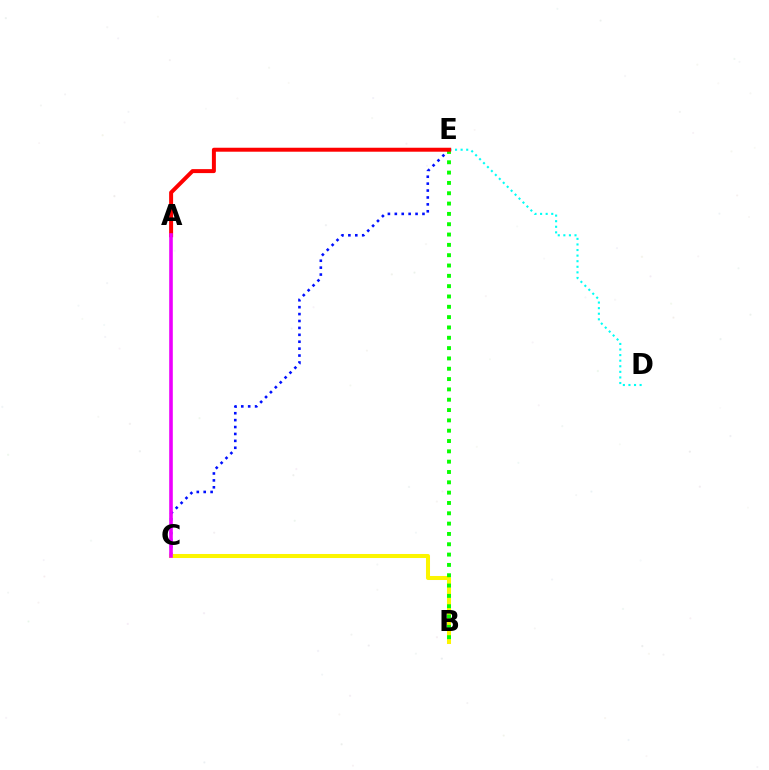{('C', 'E'): [{'color': '#0010ff', 'line_style': 'dotted', 'thickness': 1.88}], ('D', 'E'): [{'color': '#00fff6', 'line_style': 'dotted', 'thickness': 1.52}], ('B', 'C'): [{'color': '#fcf500', 'line_style': 'solid', 'thickness': 2.9}], ('B', 'E'): [{'color': '#08ff00', 'line_style': 'dotted', 'thickness': 2.81}], ('A', 'E'): [{'color': '#ff0000', 'line_style': 'solid', 'thickness': 2.86}], ('A', 'C'): [{'color': '#ee00ff', 'line_style': 'solid', 'thickness': 2.59}]}